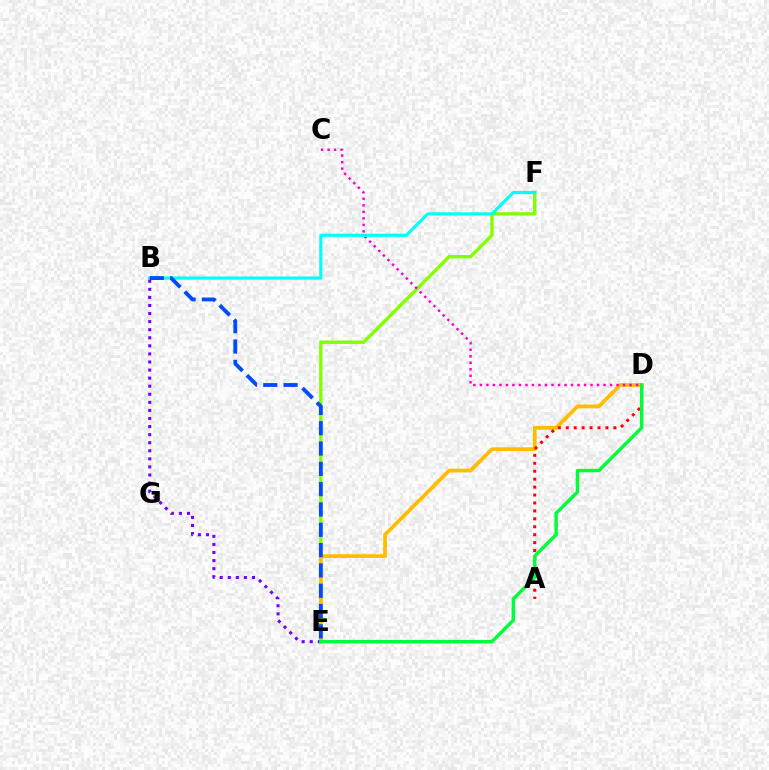{('E', 'F'): [{'color': '#84ff00', 'line_style': 'solid', 'thickness': 2.43}], ('D', 'E'): [{'color': '#ffbd00', 'line_style': 'solid', 'thickness': 2.71}, {'color': '#00ff39', 'line_style': 'solid', 'thickness': 2.47}], ('A', 'D'): [{'color': '#ff0000', 'line_style': 'dotted', 'thickness': 2.16}], ('C', 'D'): [{'color': '#ff00cf', 'line_style': 'dotted', 'thickness': 1.77}], ('B', 'F'): [{'color': '#00fff6', 'line_style': 'solid', 'thickness': 2.27}], ('B', 'E'): [{'color': '#7200ff', 'line_style': 'dotted', 'thickness': 2.19}, {'color': '#004bff', 'line_style': 'dashed', 'thickness': 2.76}]}